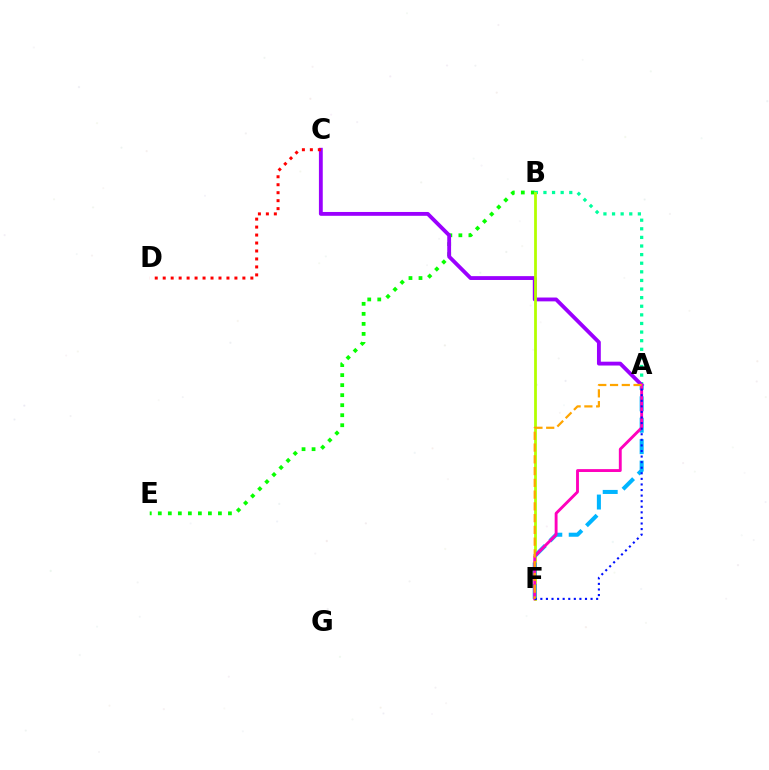{('B', 'E'): [{'color': '#08ff00', 'line_style': 'dotted', 'thickness': 2.72}], ('A', 'B'): [{'color': '#00ff9d', 'line_style': 'dotted', 'thickness': 2.34}], ('A', 'C'): [{'color': '#9b00ff', 'line_style': 'solid', 'thickness': 2.76}], ('B', 'F'): [{'color': '#b3ff00', 'line_style': 'solid', 'thickness': 2.0}], ('A', 'F'): [{'color': '#00b5ff', 'line_style': 'dashed', 'thickness': 2.91}, {'color': '#ff00bd', 'line_style': 'solid', 'thickness': 2.07}, {'color': '#0010ff', 'line_style': 'dotted', 'thickness': 1.52}, {'color': '#ffa500', 'line_style': 'dashed', 'thickness': 1.6}], ('C', 'D'): [{'color': '#ff0000', 'line_style': 'dotted', 'thickness': 2.17}]}